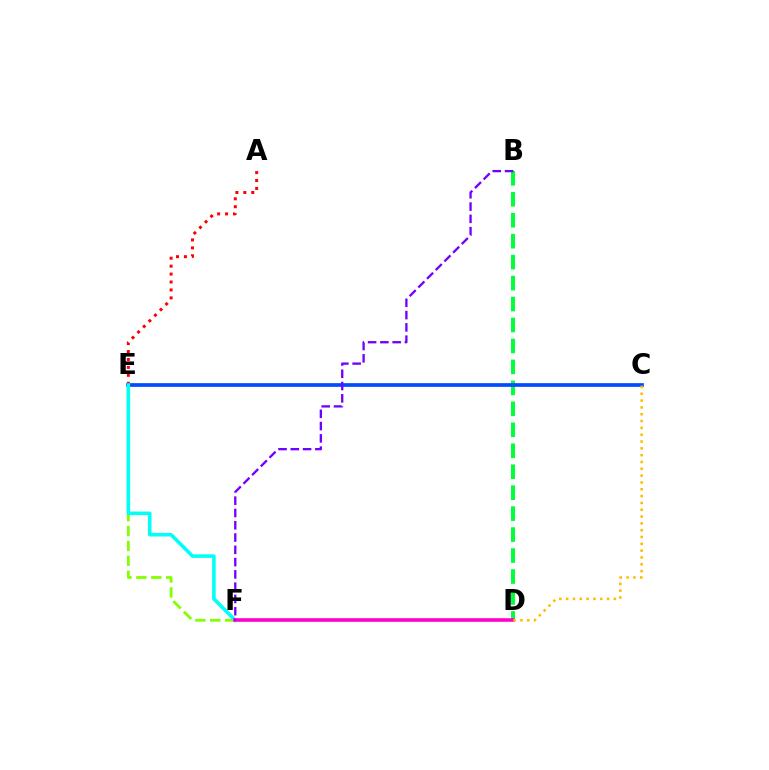{('E', 'F'): [{'color': '#84ff00', 'line_style': 'dashed', 'thickness': 2.02}, {'color': '#00fff6', 'line_style': 'solid', 'thickness': 2.57}], ('A', 'E'): [{'color': '#ff0000', 'line_style': 'dotted', 'thickness': 2.15}], ('B', 'D'): [{'color': '#00ff39', 'line_style': 'dashed', 'thickness': 2.85}], ('C', 'E'): [{'color': '#004bff', 'line_style': 'solid', 'thickness': 2.67}], ('D', 'F'): [{'color': '#ff00cf', 'line_style': 'solid', 'thickness': 2.58}], ('B', 'F'): [{'color': '#7200ff', 'line_style': 'dashed', 'thickness': 1.67}], ('C', 'D'): [{'color': '#ffbd00', 'line_style': 'dotted', 'thickness': 1.85}]}